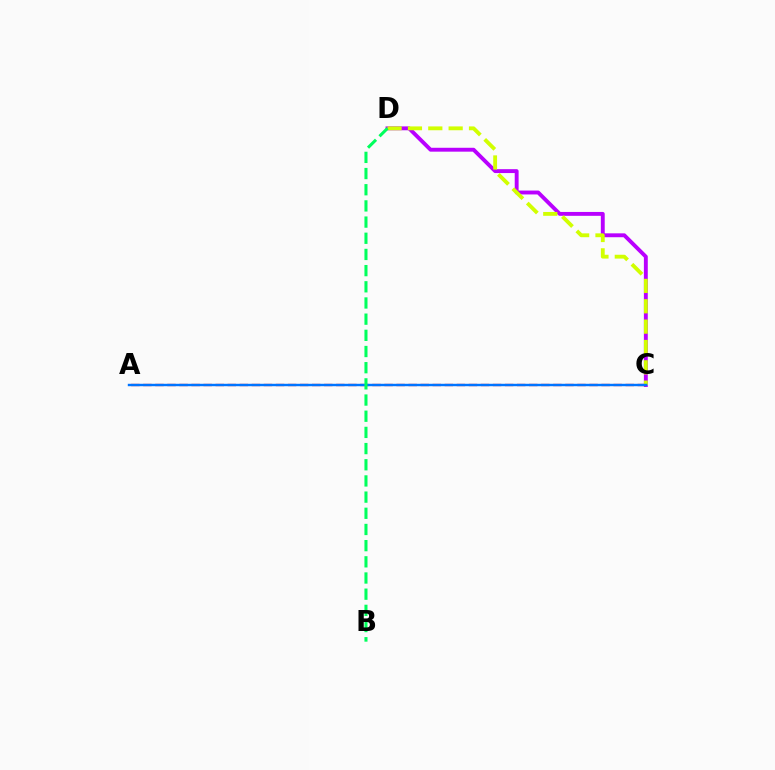{('C', 'D'): [{'color': '#b900ff', 'line_style': 'solid', 'thickness': 2.8}, {'color': '#d1ff00', 'line_style': 'dashed', 'thickness': 2.76}], ('A', 'C'): [{'color': '#ff0000', 'line_style': 'dashed', 'thickness': 1.64}, {'color': '#0074ff', 'line_style': 'solid', 'thickness': 1.75}], ('B', 'D'): [{'color': '#00ff5c', 'line_style': 'dashed', 'thickness': 2.2}]}